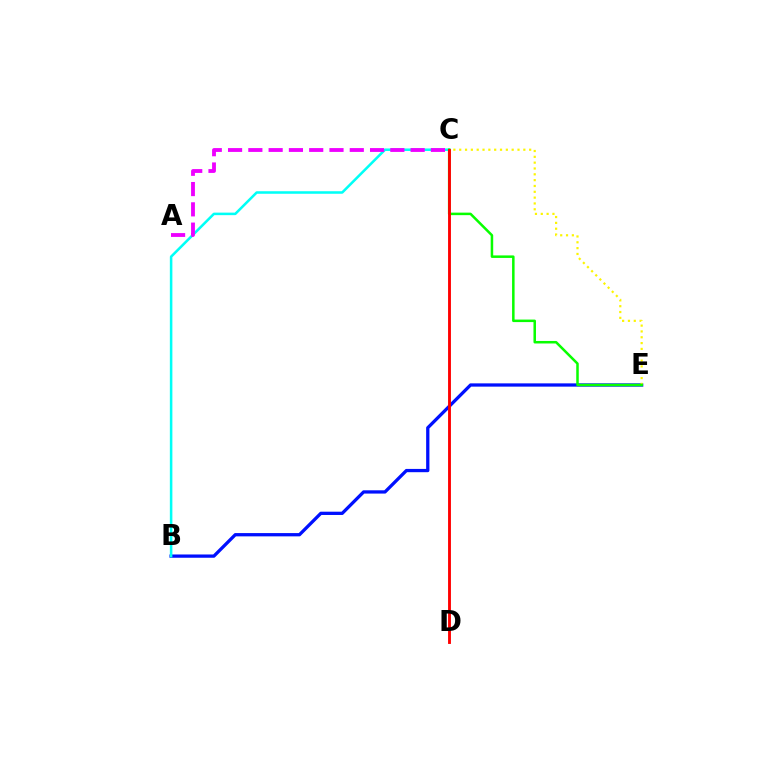{('B', 'E'): [{'color': '#0010ff', 'line_style': 'solid', 'thickness': 2.36}], ('C', 'E'): [{'color': '#fcf500', 'line_style': 'dotted', 'thickness': 1.58}, {'color': '#08ff00', 'line_style': 'solid', 'thickness': 1.81}], ('B', 'C'): [{'color': '#00fff6', 'line_style': 'solid', 'thickness': 1.83}], ('A', 'C'): [{'color': '#ee00ff', 'line_style': 'dashed', 'thickness': 2.76}], ('C', 'D'): [{'color': '#ff0000', 'line_style': 'solid', 'thickness': 2.07}]}